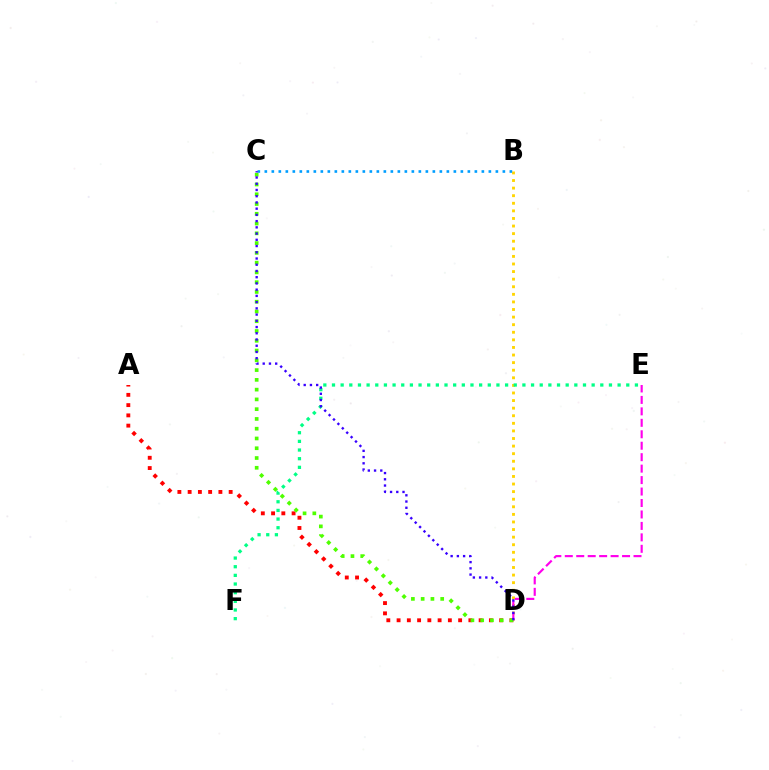{('B', 'D'): [{'color': '#ffd500', 'line_style': 'dotted', 'thickness': 2.06}], ('D', 'E'): [{'color': '#ff00ed', 'line_style': 'dashed', 'thickness': 1.56}], ('E', 'F'): [{'color': '#00ff86', 'line_style': 'dotted', 'thickness': 2.35}], ('A', 'D'): [{'color': '#ff0000', 'line_style': 'dotted', 'thickness': 2.79}], ('B', 'C'): [{'color': '#009eff', 'line_style': 'dotted', 'thickness': 1.9}], ('C', 'D'): [{'color': '#4fff00', 'line_style': 'dotted', 'thickness': 2.65}, {'color': '#3700ff', 'line_style': 'dotted', 'thickness': 1.69}]}